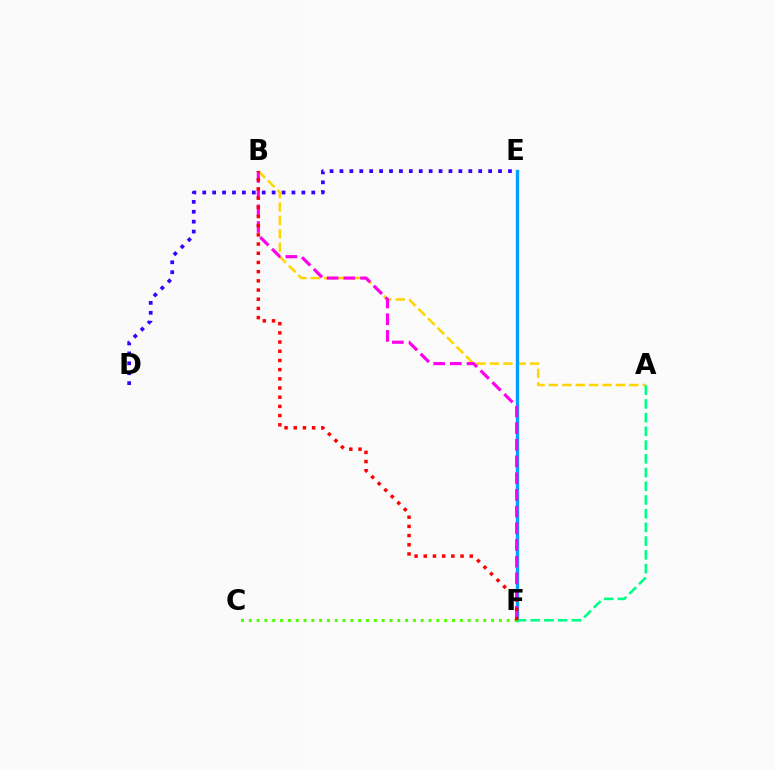{('A', 'B'): [{'color': '#ffd500', 'line_style': 'dashed', 'thickness': 1.82}], ('E', 'F'): [{'color': '#009eff', 'line_style': 'solid', 'thickness': 2.42}], ('A', 'F'): [{'color': '#00ff86', 'line_style': 'dashed', 'thickness': 1.86}], ('B', 'F'): [{'color': '#ff00ed', 'line_style': 'dashed', 'thickness': 2.27}, {'color': '#ff0000', 'line_style': 'dotted', 'thickness': 2.5}], ('C', 'F'): [{'color': '#4fff00', 'line_style': 'dotted', 'thickness': 2.12}], ('D', 'E'): [{'color': '#3700ff', 'line_style': 'dotted', 'thickness': 2.69}]}